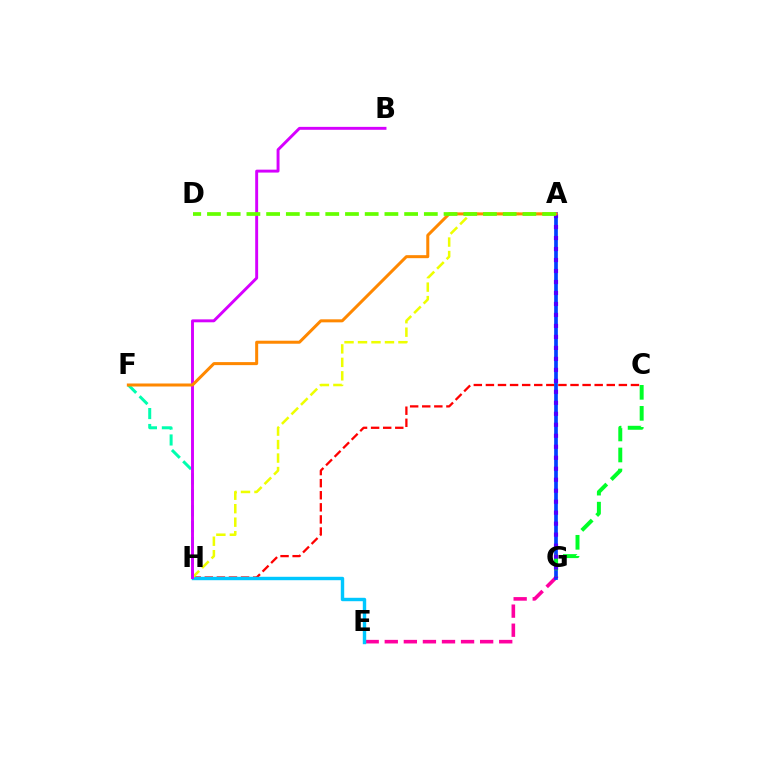{('E', 'G'): [{'color': '#ff00a0', 'line_style': 'dashed', 'thickness': 2.59}], ('F', 'H'): [{'color': '#00ffaf', 'line_style': 'dashed', 'thickness': 2.16}], ('C', 'H'): [{'color': '#ff0000', 'line_style': 'dashed', 'thickness': 1.64}], ('E', 'H'): [{'color': '#00c7ff', 'line_style': 'solid', 'thickness': 2.46}], ('A', 'H'): [{'color': '#eeff00', 'line_style': 'dashed', 'thickness': 1.83}], ('A', 'G'): [{'color': '#003fff', 'line_style': 'solid', 'thickness': 2.66}, {'color': '#4f00ff', 'line_style': 'dotted', 'thickness': 2.98}], ('C', 'G'): [{'color': '#00ff27', 'line_style': 'dashed', 'thickness': 2.85}], ('B', 'H'): [{'color': '#d600ff', 'line_style': 'solid', 'thickness': 2.1}], ('A', 'F'): [{'color': '#ff8800', 'line_style': 'solid', 'thickness': 2.17}], ('A', 'D'): [{'color': '#66ff00', 'line_style': 'dashed', 'thickness': 2.68}]}